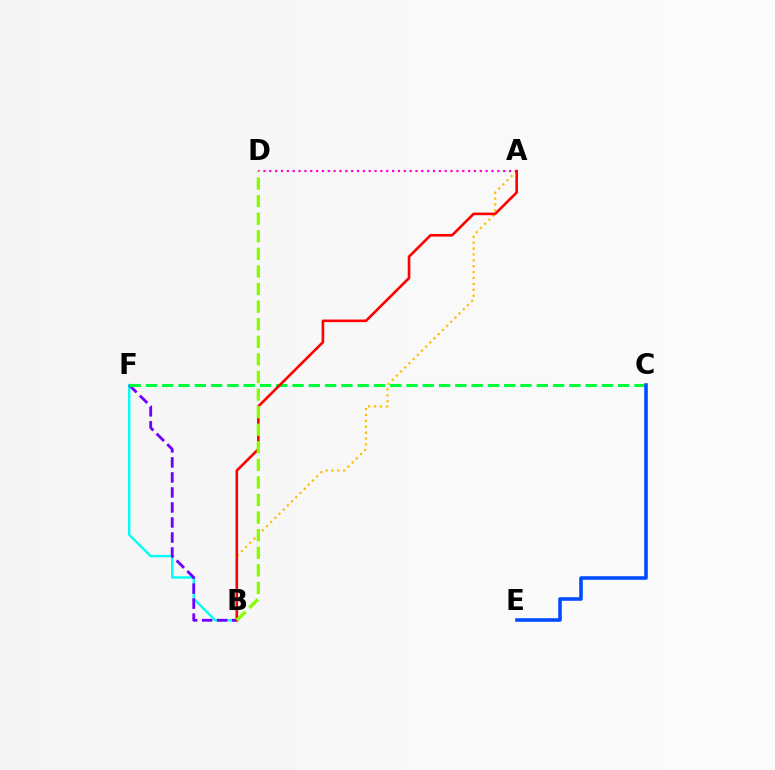{('A', 'B'): [{'color': '#ffbd00', 'line_style': 'dotted', 'thickness': 1.6}, {'color': '#ff0000', 'line_style': 'solid', 'thickness': 1.88}], ('B', 'F'): [{'color': '#00fff6', 'line_style': 'solid', 'thickness': 1.72}, {'color': '#7200ff', 'line_style': 'dashed', 'thickness': 2.04}], ('C', 'F'): [{'color': '#00ff39', 'line_style': 'dashed', 'thickness': 2.21}], ('C', 'E'): [{'color': '#004bff', 'line_style': 'solid', 'thickness': 2.57}], ('A', 'D'): [{'color': '#ff00cf', 'line_style': 'dotted', 'thickness': 1.59}], ('B', 'D'): [{'color': '#84ff00', 'line_style': 'dashed', 'thickness': 2.39}]}